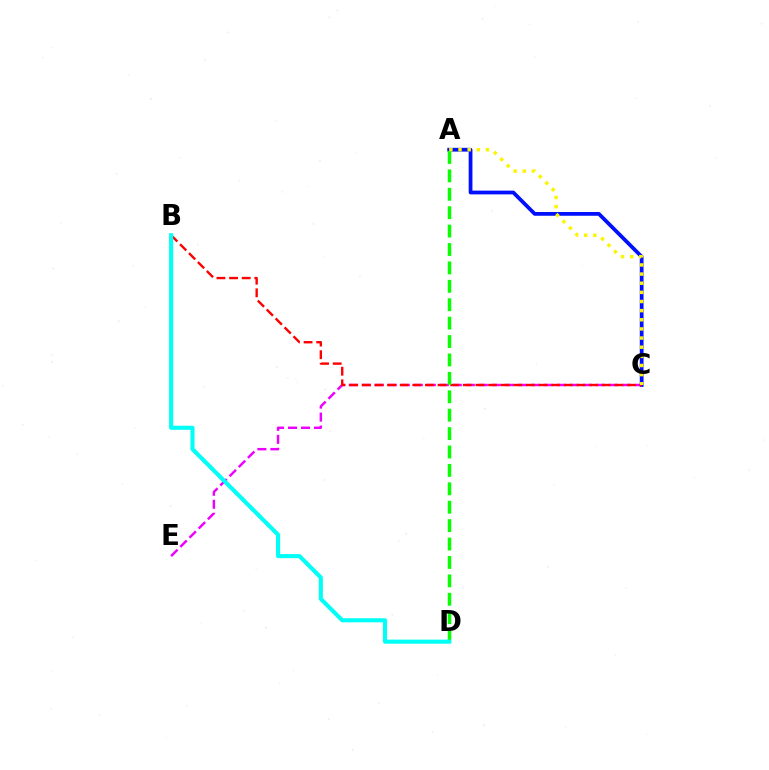{('A', 'C'): [{'color': '#0010ff', 'line_style': 'solid', 'thickness': 2.71}, {'color': '#fcf500', 'line_style': 'dotted', 'thickness': 2.48}], ('C', 'E'): [{'color': '#ee00ff', 'line_style': 'dashed', 'thickness': 1.77}], ('B', 'C'): [{'color': '#ff0000', 'line_style': 'dashed', 'thickness': 1.72}], ('A', 'D'): [{'color': '#08ff00', 'line_style': 'dashed', 'thickness': 2.5}], ('B', 'D'): [{'color': '#00fff6', 'line_style': 'solid', 'thickness': 2.95}]}